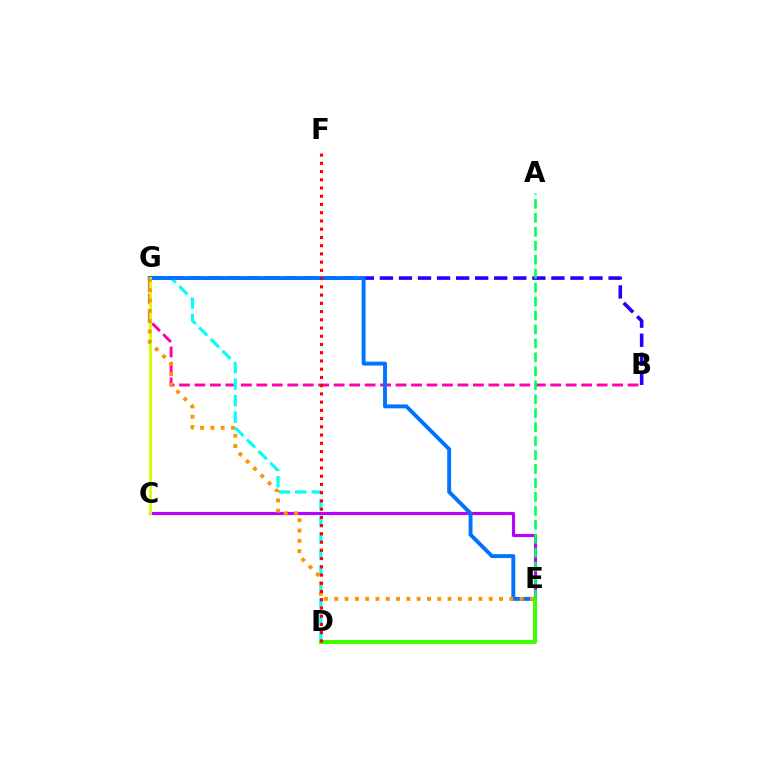{('B', 'G'): [{'color': '#ff00ac', 'line_style': 'dashed', 'thickness': 2.1}, {'color': '#2500ff', 'line_style': 'dashed', 'thickness': 2.59}], ('C', 'E'): [{'color': '#b900ff', 'line_style': 'solid', 'thickness': 2.25}], ('D', 'G'): [{'color': '#00fff6', 'line_style': 'dashed', 'thickness': 2.24}], ('E', 'G'): [{'color': '#0074ff', 'line_style': 'solid', 'thickness': 2.81}, {'color': '#ff9400', 'line_style': 'dotted', 'thickness': 2.8}], ('D', 'E'): [{'color': '#3dff00', 'line_style': 'solid', 'thickness': 2.95}], ('C', 'G'): [{'color': '#d1ff00', 'line_style': 'solid', 'thickness': 2.05}], ('A', 'E'): [{'color': '#00ff5c', 'line_style': 'dashed', 'thickness': 1.9}], ('D', 'F'): [{'color': '#ff0000', 'line_style': 'dotted', 'thickness': 2.24}]}